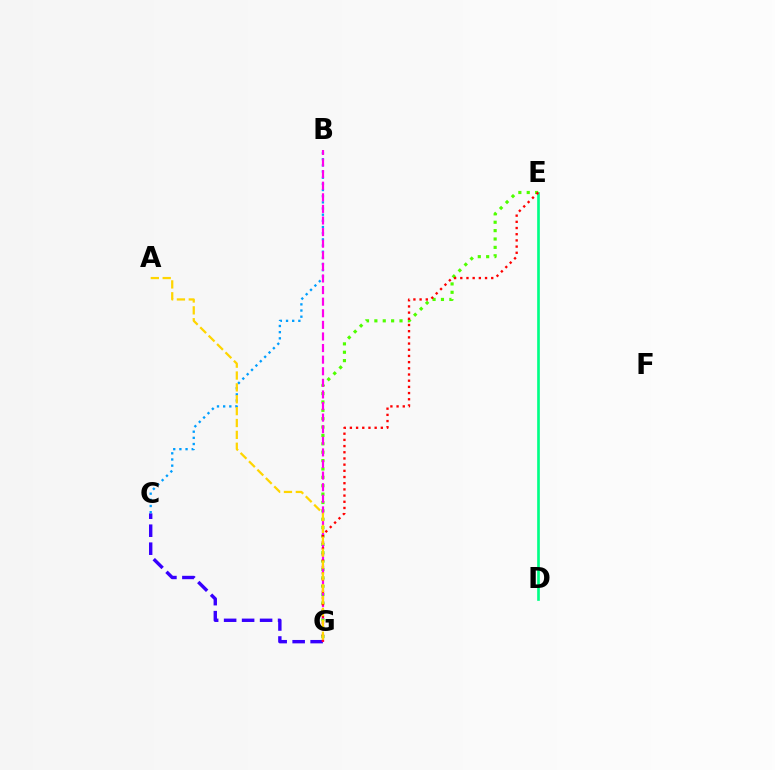{('C', 'G'): [{'color': '#3700ff', 'line_style': 'dashed', 'thickness': 2.44}], ('D', 'E'): [{'color': '#00ff86', 'line_style': 'solid', 'thickness': 1.92}], ('E', 'G'): [{'color': '#4fff00', 'line_style': 'dotted', 'thickness': 2.28}, {'color': '#ff0000', 'line_style': 'dotted', 'thickness': 1.68}], ('B', 'C'): [{'color': '#009eff', 'line_style': 'dotted', 'thickness': 1.67}], ('B', 'G'): [{'color': '#ff00ed', 'line_style': 'dashed', 'thickness': 1.58}], ('A', 'G'): [{'color': '#ffd500', 'line_style': 'dashed', 'thickness': 1.61}]}